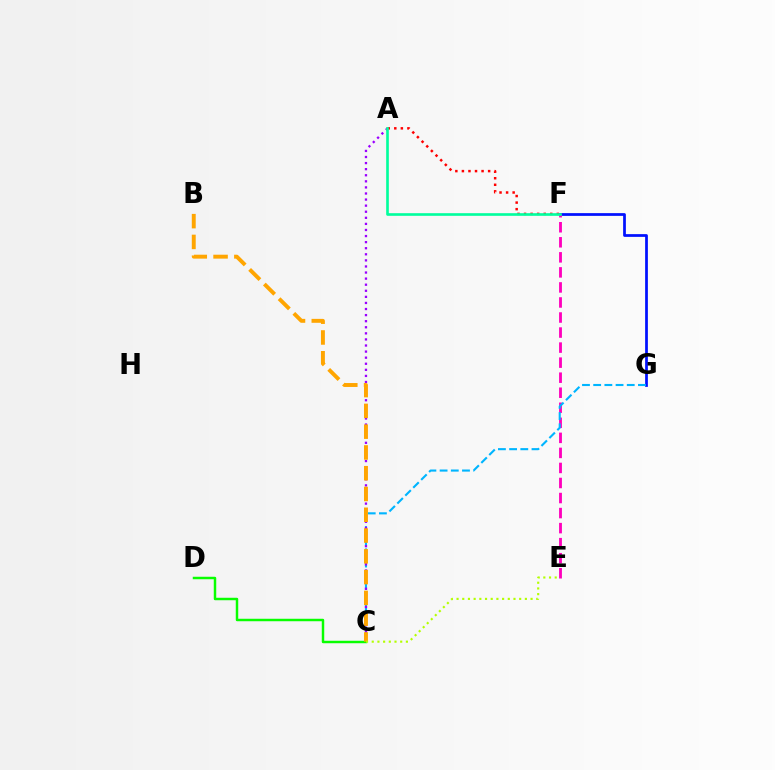{('F', 'G'): [{'color': '#0010ff', 'line_style': 'solid', 'thickness': 1.97}], ('E', 'F'): [{'color': '#ff00bd', 'line_style': 'dashed', 'thickness': 2.04}], ('C', 'G'): [{'color': '#00b5ff', 'line_style': 'dashed', 'thickness': 1.52}], ('C', 'D'): [{'color': '#08ff00', 'line_style': 'solid', 'thickness': 1.78}], ('A', 'F'): [{'color': '#ff0000', 'line_style': 'dotted', 'thickness': 1.78}, {'color': '#00ff9d', 'line_style': 'solid', 'thickness': 1.9}], ('A', 'C'): [{'color': '#9b00ff', 'line_style': 'dotted', 'thickness': 1.65}], ('B', 'C'): [{'color': '#ffa500', 'line_style': 'dashed', 'thickness': 2.82}], ('C', 'E'): [{'color': '#b3ff00', 'line_style': 'dotted', 'thickness': 1.55}]}